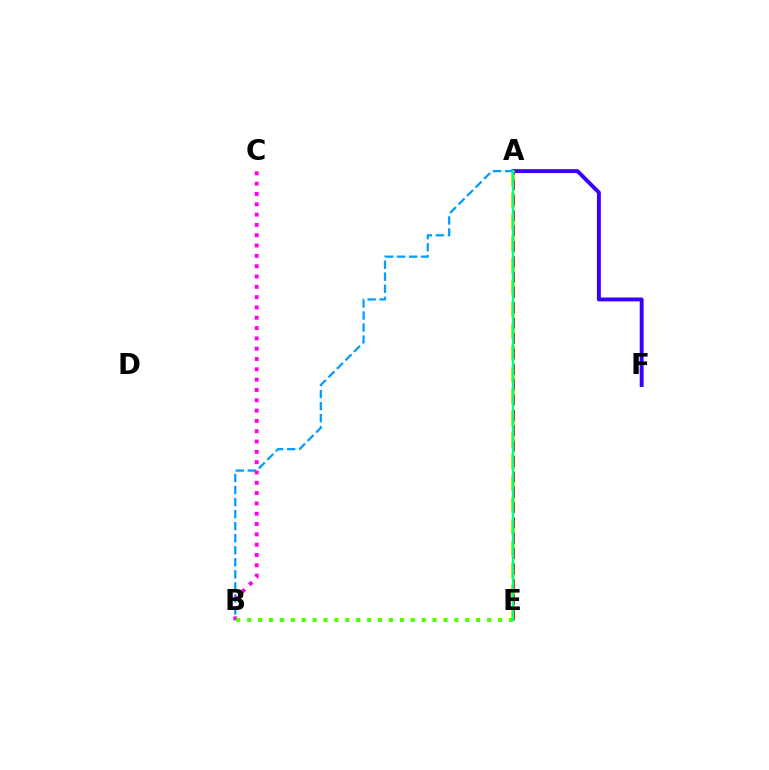{('A', 'F'): [{'color': '#3700ff', 'line_style': 'solid', 'thickness': 2.81}], ('A', 'E'): [{'color': '#ffd500', 'line_style': 'dashed', 'thickness': 2.96}, {'color': '#ff0000', 'line_style': 'dashed', 'thickness': 2.09}, {'color': '#00ff86', 'line_style': 'solid', 'thickness': 1.78}], ('A', 'B'): [{'color': '#009eff', 'line_style': 'dashed', 'thickness': 1.64}], ('B', 'C'): [{'color': '#ff00ed', 'line_style': 'dotted', 'thickness': 2.8}], ('B', 'E'): [{'color': '#4fff00', 'line_style': 'dotted', 'thickness': 2.96}]}